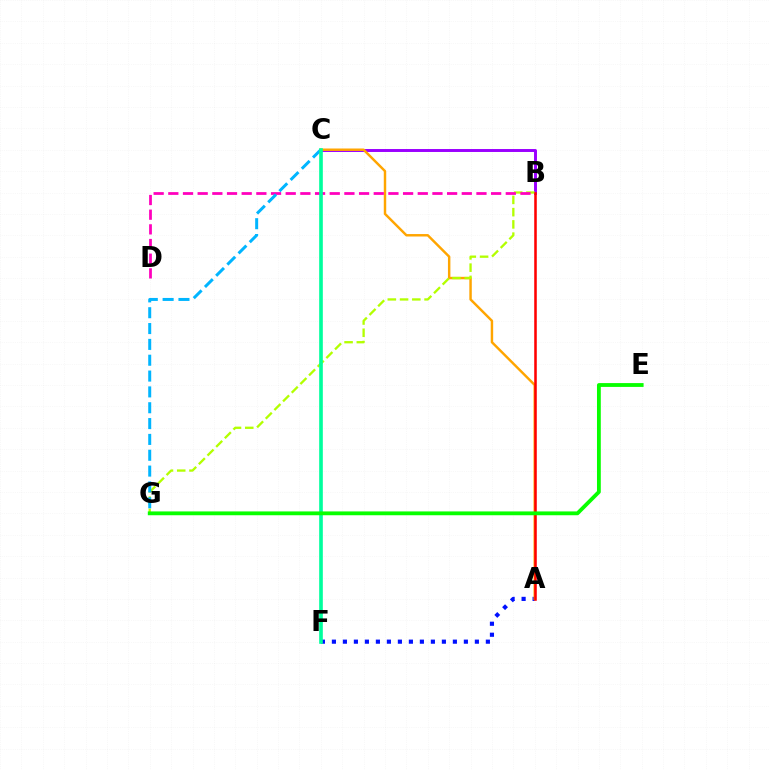{('A', 'F'): [{'color': '#0010ff', 'line_style': 'dotted', 'thickness': 2.99}], ('B', 'C'): [{'color': '#9b00ff', 'line_style': 'solid', 'thickness': 2.12}], ('A', 'C'): [{'color': '#ffa500', 'line_style': 'solid', 'thickness': 1.76}], ('B', 'G'): [{'color': '#b3ff00', 'line_style': 'dashed', 'thickness': 1.66}], ('B', 'D'): [{'color': '#ff00bd', 'line_style': 'dashed', 'thickness': 1.99}], ('A', 'B'): [{'color': '#ff0000', 'line_style': 'solid', 'thickness': 1.84}], ('C', 'G'): [{'color': '#00b5ff', 'line_style': 'dashed', 'thickness': 2.15}], ('C', 'F'): [{'color': '#00ff9d', 'line_style': 'solid', 'thickness': 2.63}], ('E', 'G'): [{'color': '#08ff00', 'line_style': 'solid', 'thickness': 2.75}]}